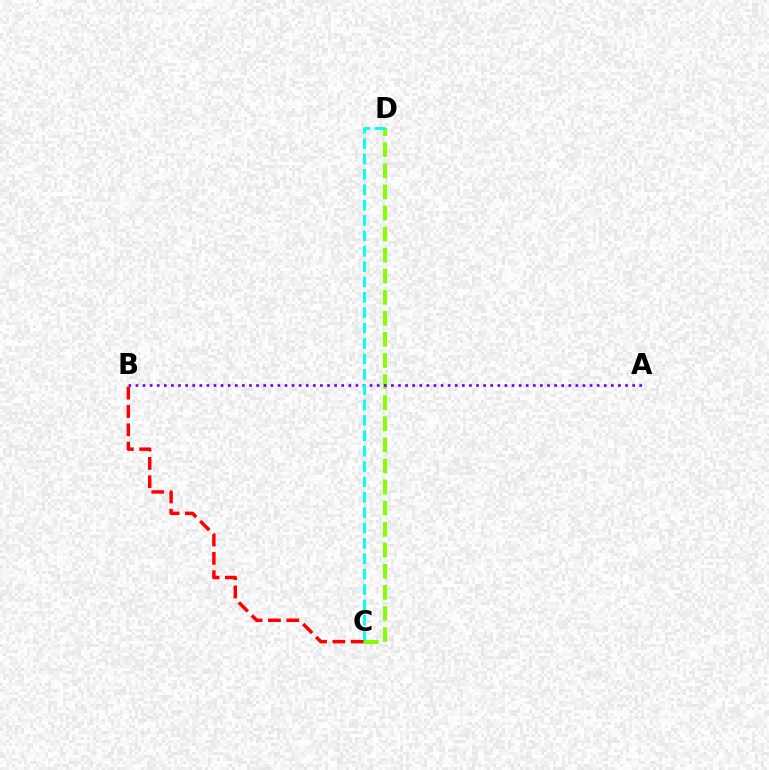{('C', 'D'): [{'color': '#84ff00', 'line_style': 'dashed', 'thickness': 2.86}, {'color': '#00fff6', 'line_style': 'dashed', 'thickness': 2.09}], ('A', 'B'): [{'color': '#7200ff', 'line_style': 'dotted', 'thickness': 1.93}], ('B', 'C'): [{'color': '#ff0000', 'line_style': 'dashed', 'thickness': 2.49}]}